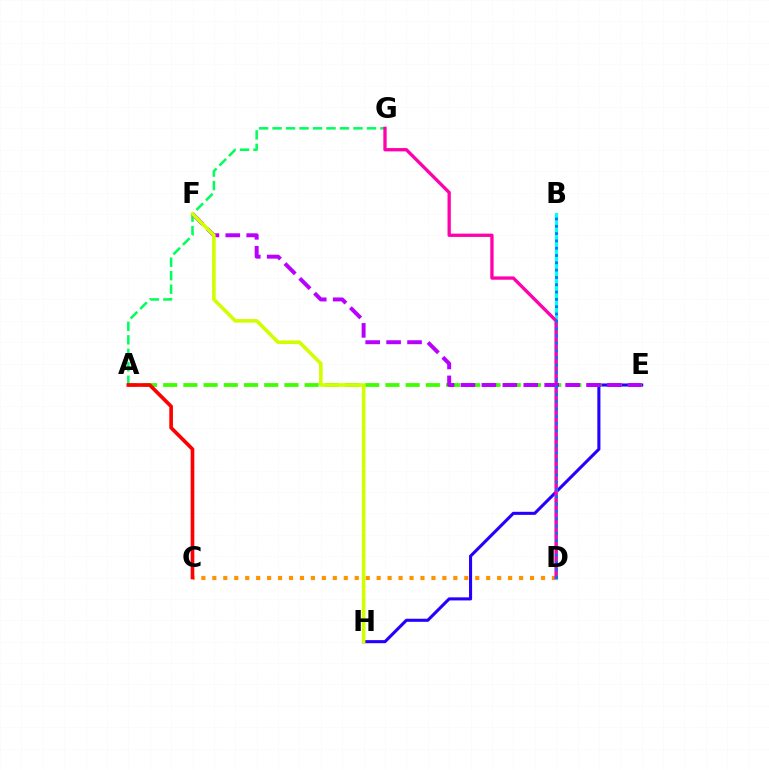{('E', 'H'): [{'color': '#2500ff', 'line_style': 'solid', 'thickness': 2.21}], ('C', 'D'): [{'color': '#ff9400', 'line_style': 'dotted', 'thickness': 2.98}], ('A', 'E'): [{'color': '#3dff00', 'line_style': 'dashed', 'thickness': 2.75}], ('A', 'G'): [{'color': '#00ff5c', 'line_style': 'dashed', 'thickness': 1.83}], ('B', 'D'): [{'color': '#00fff6', 'line_style': 'solid', 'thickness': 2.26}, {'color': '#0074ff', 'line_style': 'dotted', 'thickness': 1.99}], ('D', 'G'): [{'color': '#ff00ac', 'line_style': 'solid', 'thickness': 2.38}], ('A', 'C'): [{'color': '#ff0000', 'line_style': 'solid', 'thickness': 2.64}], ('E', 'F'): [{'color': '#b900ff', 'line_style': 'dashed', 'thickness': 2.84}], ('F', 'H'): [{'color': '#d1ff00', 'line_style': 'solid', 'thickness': 2.59}]}